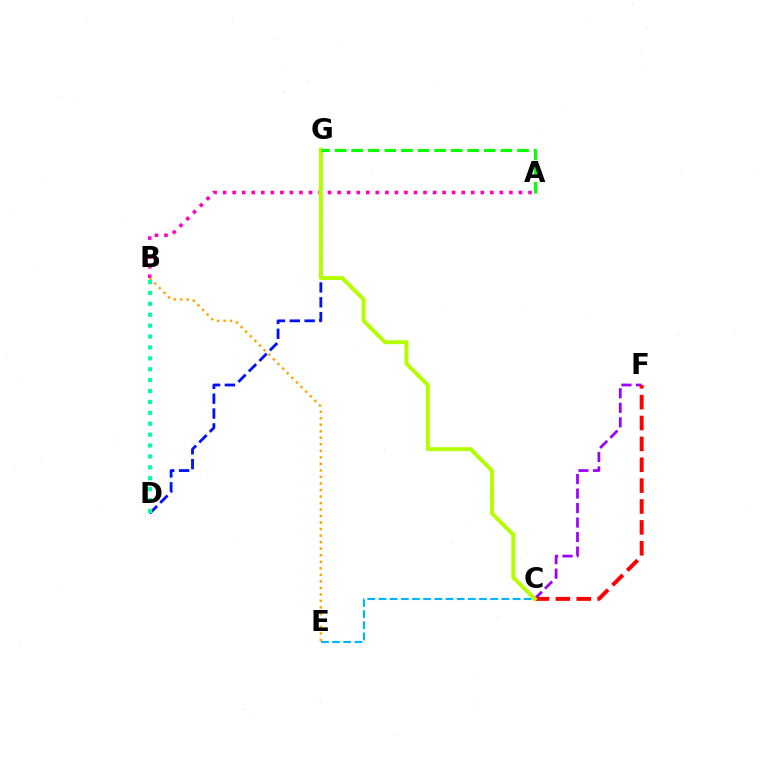{('C', 'F'): [{'color': '#9b00ff', 'line_style': 'dashed', 'thickness': 1.97}, {'color': '#ff0000', 'line_style': 'dashed', 'thickness': 2.84}], ('A', 'B'): [{'color': '#ff00bd', 'line_style': 'dotted', 'thickness': 2.59}], ('C', 'E'): [{'color': '#00b5ff', 'line_style': 'dashed', 'thickness': 1.52}], ('D', 'G'): [{'color': '#0010ff', 'line_style': 'dashed', 'thickness': 2.02}], ('B', 'E'): [{'color': '#ffa500', 'line_style': 'dotted', 'thickness': 1.77}], ('B', 'D'): [{'color': '#00ff9d', 'line_style': 'dotted', 'thickness': 2.96}], ('C', 'G'): [{'color': '#b3ff00', 'line_style': 'solid', 'thickness': 2.83}], ('A', 'G'): [{'color': '#08ff00', 'line_style': 'dashed', 'thickness': 2.25}]}